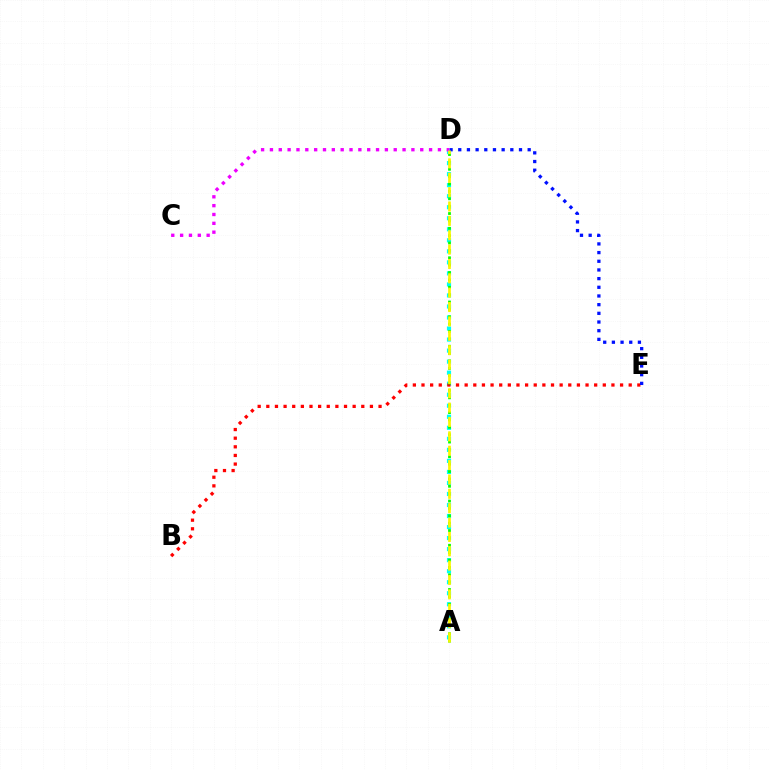{('A', 'D'): [{'color': '#00fff6', 'line_style': 'dotted', 'thickness': 3.0}, {'color': '#08ff00', 'line_style': 'dotted', 'thickness': 2.0}, {'color': '#fcf500', 'line_style': 'dashed', 'thickness': 1.95}], ('B', 'E'): [{'color': '#ff0000', 'line_style': 'dotted', 'thickness': 2.35}], ('D', 'E'): [{'color': '#0010ff', 'line_style': 'dotted', 'thickness': 2.36}], ('C', 'D'): [{'color': '#ee00ff', 'line_style': 'dotted', 'thickness': 2.4}]}